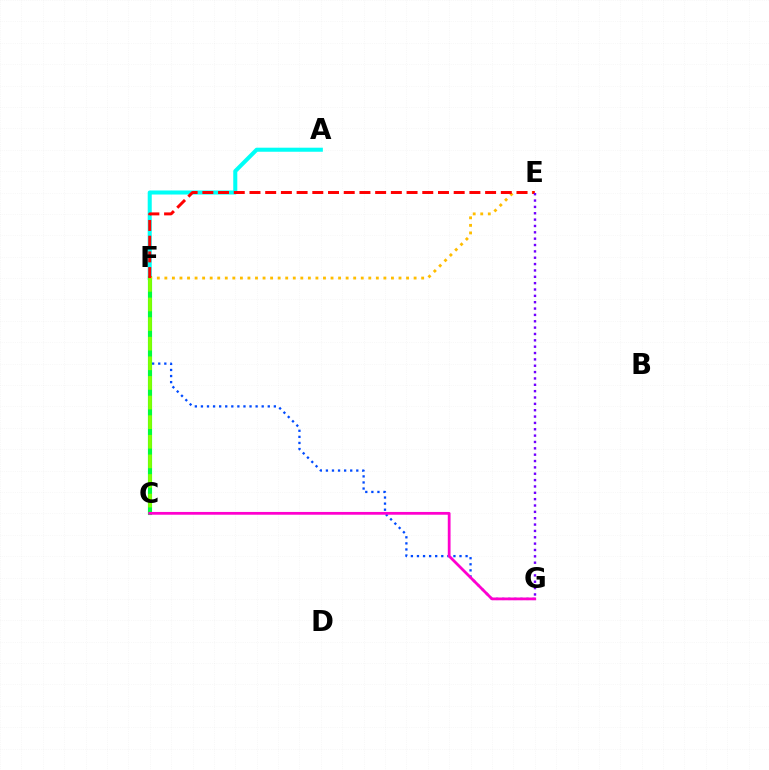{('F', 'G'): [{'color': '#004bff', 'line_style': 'dotted', 'thickness': 1.65}], ('A', 'F'): [{'color': '#00fff6', 'line_style': 'solid', 'thickness': 2.91}], ('C', 'F'): [{'color': '#00ff39', 'line_style': 'solid', 'thickness': 2.98}, {'color': '#84ff00', 'line_style': 'dashed', 'thickness': 2.66}], ('E', 'F'): [{'color': '#ffbd00', 'line_style': 'dotted', 'thickness': 2.05}, {'color': '#ff0000', 'line_style': 'dashed', 'thickness': 2.13}], ('E', 'G'): [{'color': '#7200ff', 'line_style': 'dotted', 'thickness': 1.73}], ('C', 'G'): [{'color': '#ff00cf', 'line_style': 'solid', 'thickness': 2.0}]}